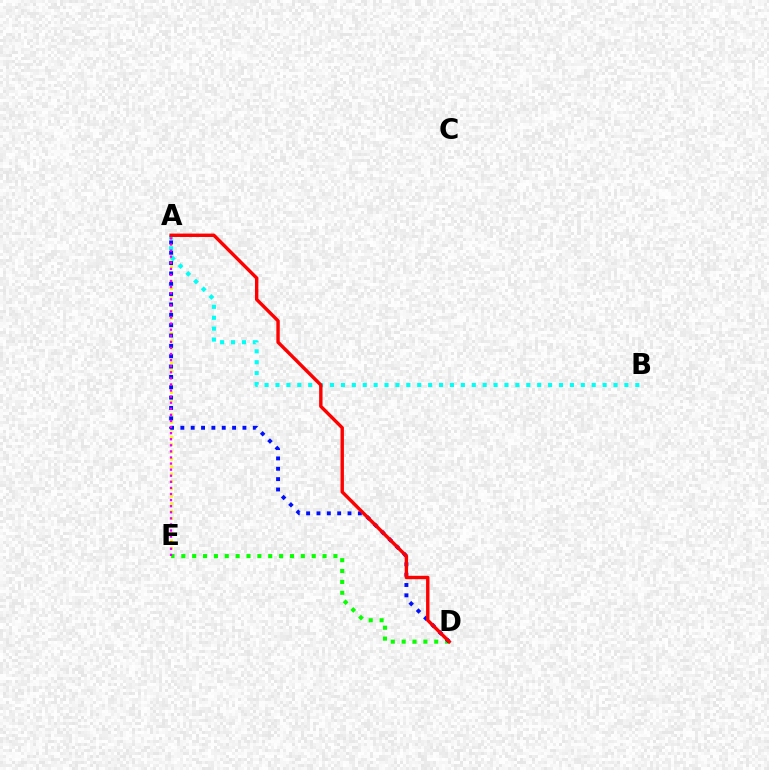{('A', 'E'): [{'color': '#fcf500', 'line_style': 'dotted', 'thickness': 2.01}, {'color': '#ee00ff', 'line_style': 'dotted', 'thickness': 1.65}], ('A', 'B'): [{'color': '#00fff6', 'line_style': 'dotted', 'thickness': 2.96}], ('D', 'E'): [{'color': '#08ff00', 'line_style': 'dotted', 'thickness': 2.95}], ('A', 'D'): [{'color': '#0010ff', 'line_style': 'dotted', 'thickness': 2.81}, {'color': '#ff0000', 'line_style': 'solid', 'thickness': 2.45}]}